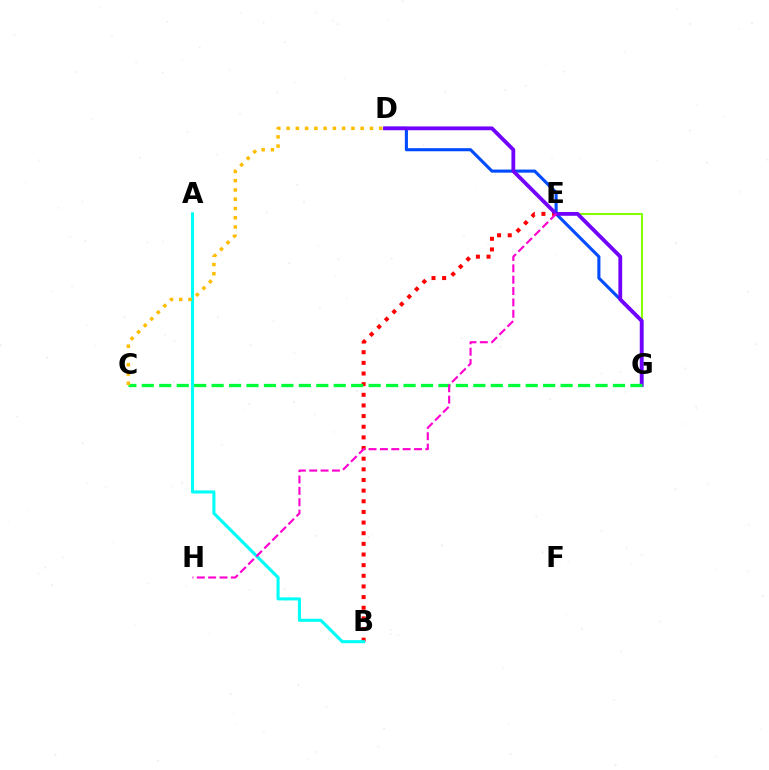{('E', 'G'): [{'color': '#84ff00', 'line_style': 'solid', 'thickness': 1.51}], ('D', 'G'): [{'color': '#004bff', 'line_style': 'solid', 'thickness': 2.23}, {'color': '#7200ff', 'line_style': 'solid', 'thickness': 2.73}], ('B', 'E'): [{'color': '#ff0000', 'line_style': 'dotted', 'thickness': 2.89}], ('A', 'B'): [{'color': '#00fff6', 'line_style': 'solid', 'thickness': 2.22}], ('C', 'G'): [{'color': '#00ff39', 'line_style': 'dashed', 'thickness': 2.37}], ('C', 'D'): [{'color': '#ffbd00', 'line_style': 'dotted', 'thickness': 2.52}], ('E', 'H'): [{'color': '#ff00cf', 'line_style': 'dashed', 'thickness': 1.54}]}